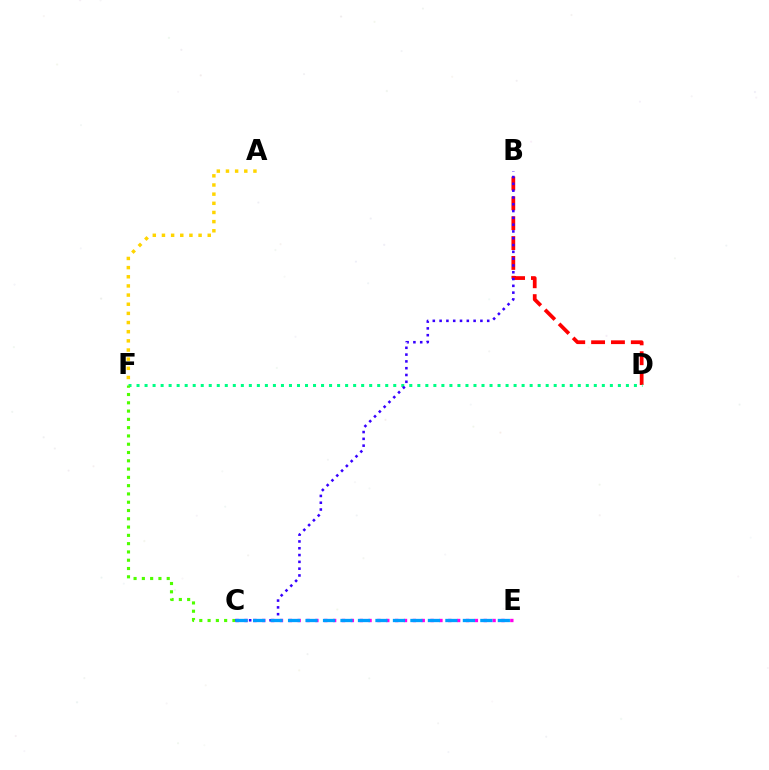{('A', 'F'): [{'color': '#ffd500', 'line_style': 'dotted', 'thickness': 2.49}], ('C', 'E'): [{'color': '#ff00ed', 'line_style': 'dotted', 'thickness': 2.41}, {'color': '#009eff', 'line_style': 'dashed', 'thickness': 2.37}], ('B', 'D'): [{'color': '#ff0000', 'line_style': 'dashed', 'thickness': 2.7}], ('D', 'F'): [{'color': '#00ff86', 'line_style': 'dotted', 'thickness': 2.18}], ('C', 'F'): [{'color': '#4fff00', 'line_style': 'dotted', 'thickness': 2.25}], ('B', 'C'): [{'color': '#3700ff', 'line_style': 'dotted', 'thickness': 1.85}]}